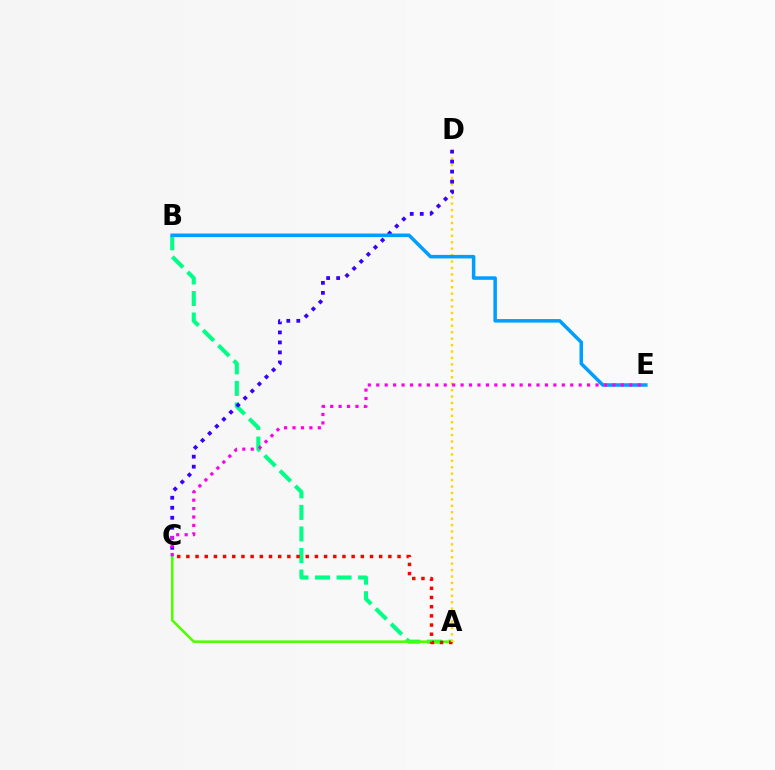{('A', 'B'): [{'color': '#00ff86', 'line_style': 'dashed', 'thickness': 2.93}], ('A', 'C'): [{'color': '#4fff00', 'line_style': 'solid', 'thickness': 1.85}, {'color': '#ff0000', 'line_style': 'dotted', 'thickness': 2.49}], ('A', 'D'): [{'color': '#ffd500', 'line_style': 'dotted', 'thickness': 1.75}], ('C', 'D'): [{'color': '#3700ff', 'line_style': 'dotted', 'thickness': 2.72}], ('B', 'E'): [{'color': '#009eff', 'line_style': 'solid', 'thickness': 2.53}], ('C', 'E'): [{'color': '#ff00ed', 'line_style': 'dotted', 'thickness': 2.29}]}